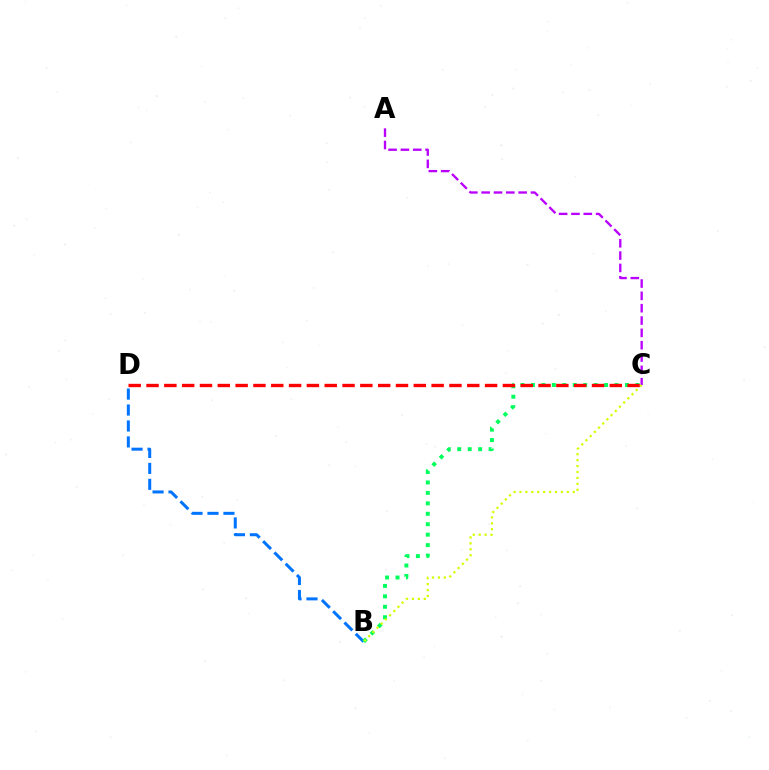{('A', 'C'): [{'color': '#b900ff', 'line_style': 'dashed', 'thickness': 1.68}], ('B', 'D'): [{'color': '#0074ff', 'line_style': 'dashed', 'thickness': 2.17}], ('B', 'C'): [{'color': '#00ff5c', 'line_style': 'dotted', 'thickness': 2.84}, {'color': '#d1ff00', 'line_style': 'dotted', 'thickness': 1.61}], ('C', 'D'): [{'color': '#ff0000', 'line_style': 'dashed', 'thickness': 2.42}]}